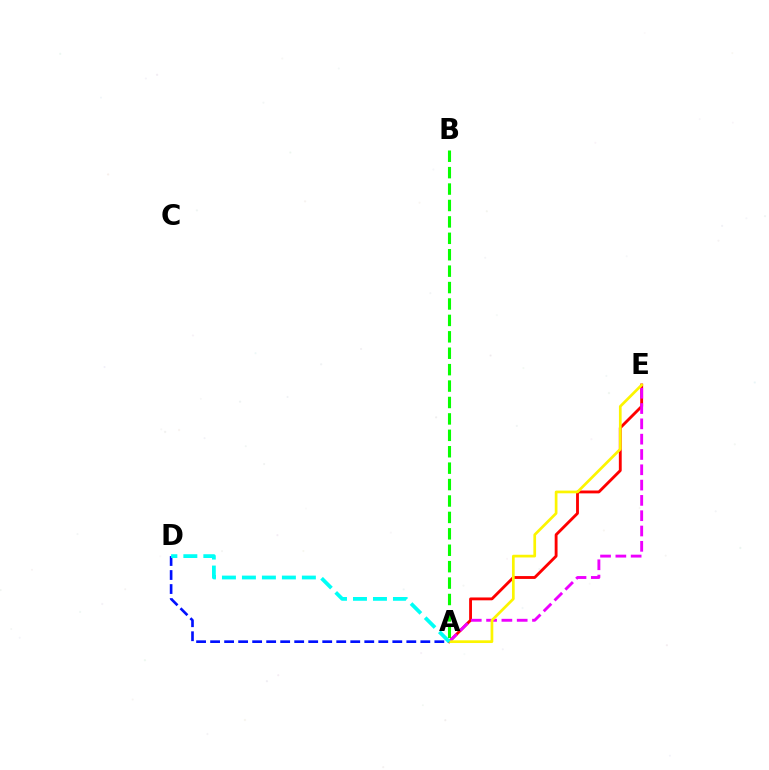{('A', 'B'): [{'color': '#08ff00', 'line_style': 'dashed', 'thickness': 2.23}], ('A', 'E'): [{'color': '#ff0000', 'line_style': 'solid', 'thickness': 2.06}, {'color': '#ee00ff', 'line_style': 'dashed', 'thickness': 2.08}, {'color': '#fcf500', 'line_style': 'solid', 'thickness': 1.95}], ('A', 'D'): [{'color': '#0010ff', 'line_style': 'dashed', 'thickness': 1.9}, {'color': '#00fff6', 'line_style': 'dashed', 'thickness': 2.72}]}